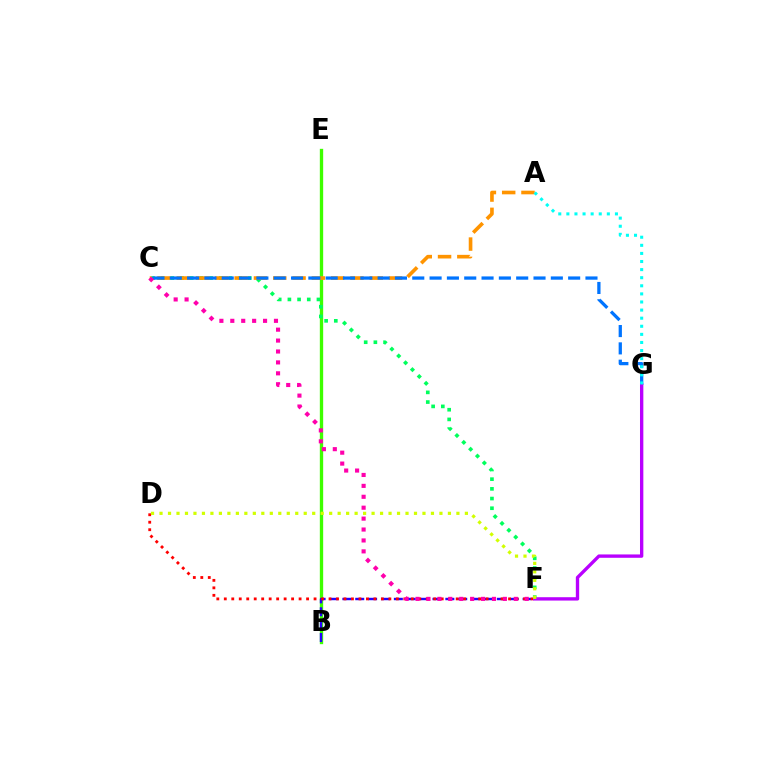{('B', 'E'): [{'color': '#3dff00', 'line_style': 'solid', 'thickness': 2.4}], ('C', 'F'): [{'color': '#00ff5c', 'line_style': 'dotted', 'thickness': 2.63}, {'color': '#ff00ac', 'line_style': 'dotted', 'thickness': 2.97}], ('A', 'C'): [{'color': '#ff9400', 'line_style': 'dashed', 'thickness': 2.62}], ('B', 'F'): [{'color': '#2500ff', 'line_style': 'dashed', 'thickness': 1.75}], ('C', 'G'): [{'color': '#0074ff', 'line_style': 'dashed', 'thickness': 2.35}], ('D', 'F'): [{'color': '#ff0000', 'line_style': 'dotted', 'thickness': 2.03}, {'color': '#d1ff00', 'line_style': 'dotted', 'thickness': 2.3}], ('F', 'G'): [{'color': '#b900ff', 'line_style': 'solid', 'thickness': 2.41}], ('A', 'G'): [{'color': '#00fff6', 'line_style': 'dotted', 'thickness': 2.2}]}